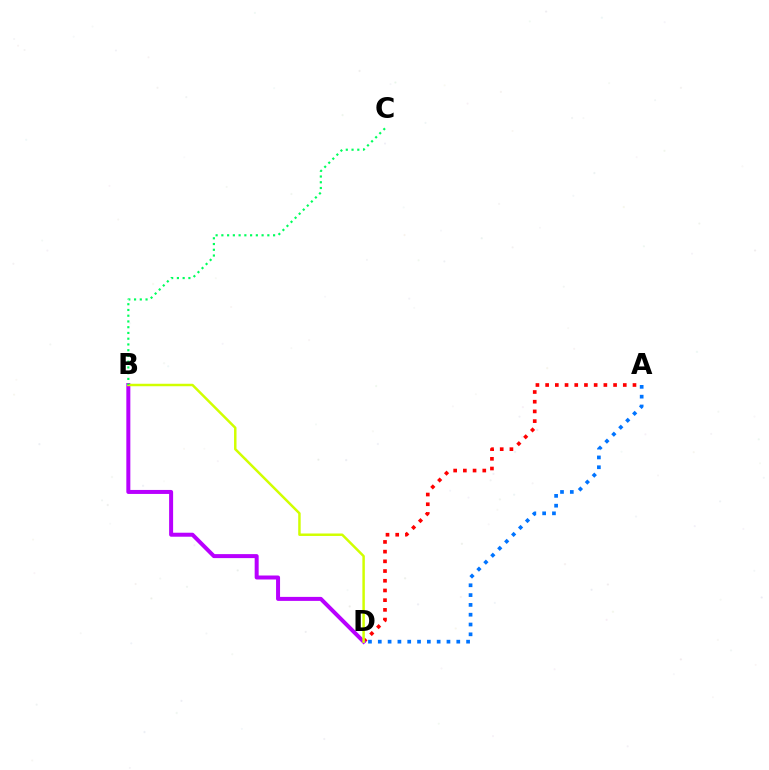{('A', 'D'): [{'color': '#ff0000', 'line_style': 'dotted', 'thickness': 2.64}, {'color': '#0074ff', 'line_style': 'dotted', 'thickness': 2.67}], ('B', 'D'): [{'color': '#b900ff', 'line_style': 'solid', 'thickness': 2.88}, {'color': '#d1ff00', 'line_style': 'solid', 'thickness': 1.78}], ('B', 'C'): [{'color': '#00ff5c', 'line_style': 'dotted', 'thickness': 1.56}]}